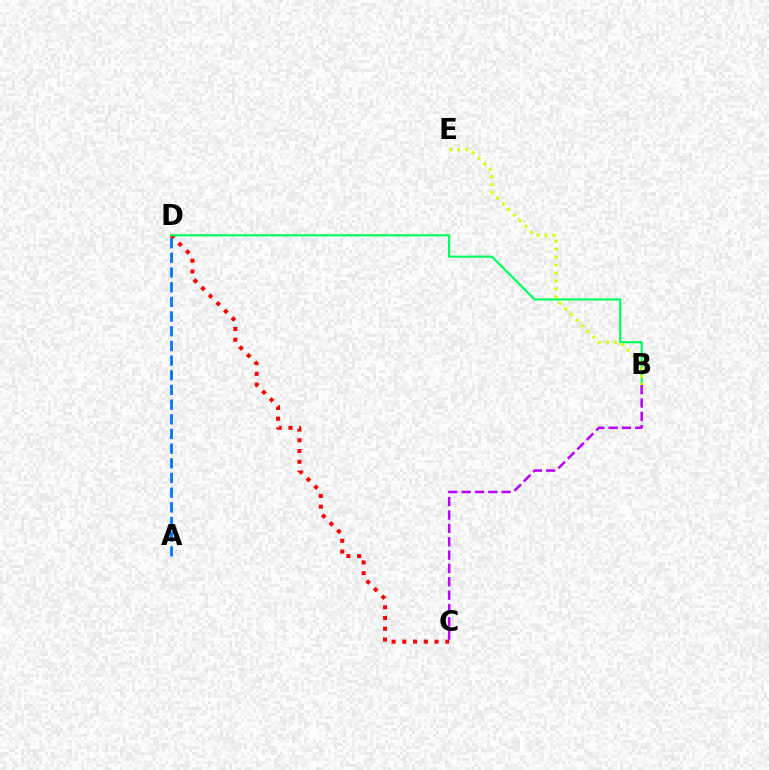{('C', 'D'): [{'color': '#ff0000', 'line_style': 'dotted', 'thickness': 2.92}], ('B', 'D'): [{'color': '#00ff5c', 'line_style': 'solid', 'thickness': 1.59}], ('B', 'E'): [{'color': '#d1ff00', 'line_style': 'dotted', 'thickness': 2.16}], ('A', 'D'): [{'color': '#0074ff', 'line_style': 'dashed', 'thickness': 1.99}], ('B', 'C'): [{'color': '#b900ff', 'line_style': 'dashed', 'thickness': 1.81}]}